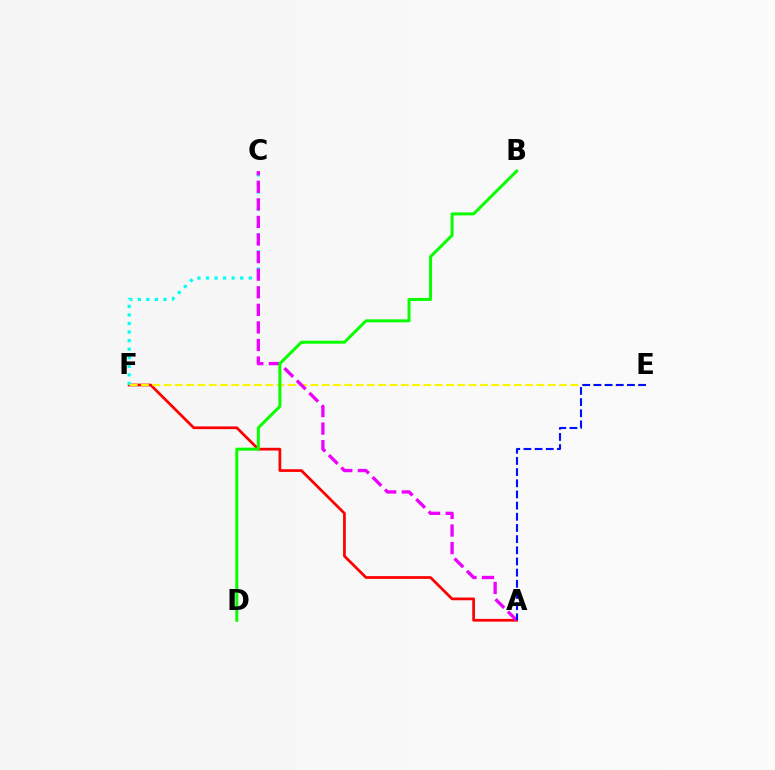{('A', 'F'): [{'color': '#ff0000', 'line_style': 'solid', 'thickness': 1.97}], ('C', 'F'): [{'color': '#00fff6', 'line_style': 'dotted', 'thickness': 2.32}], ('E', 'F'): [{'color': '#fcf500', 'line_style': 'dashed', 'thickness': 1.53}], ('A', 'C'): [{'color': '#ee00ff', 'line_style': 'dashed', 'thickness': 2.39}], ('A', 'E'): [{'color': '#0010ff', 'line_style': 'dashed', 'thickness': 1.52}], ('B', 'D'): [{'color': '#08ff00', 'line_style': 'solid', 'thickness': 2.15}]}